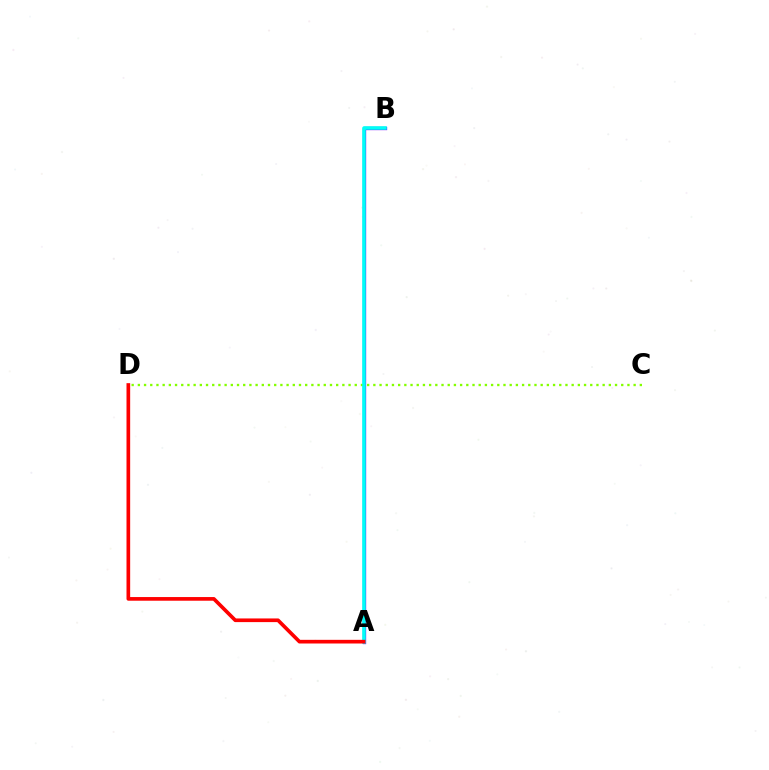{('A', 'B'): [{'color': '#7200ff', 'line_style': 'solid', 'thickness': 2.38}, {'color': '#00fff6', 'line_style': 'solid', 'thickness': 2.56}], ('C', 'D'): [{'color': '#84ff00', 'line_style': 'dotted', 'thickness': 1.68}], ('A', 'D'): [{'color': '#ff0000', 'line_style': 'solid', 'thickness': 2.64}]}